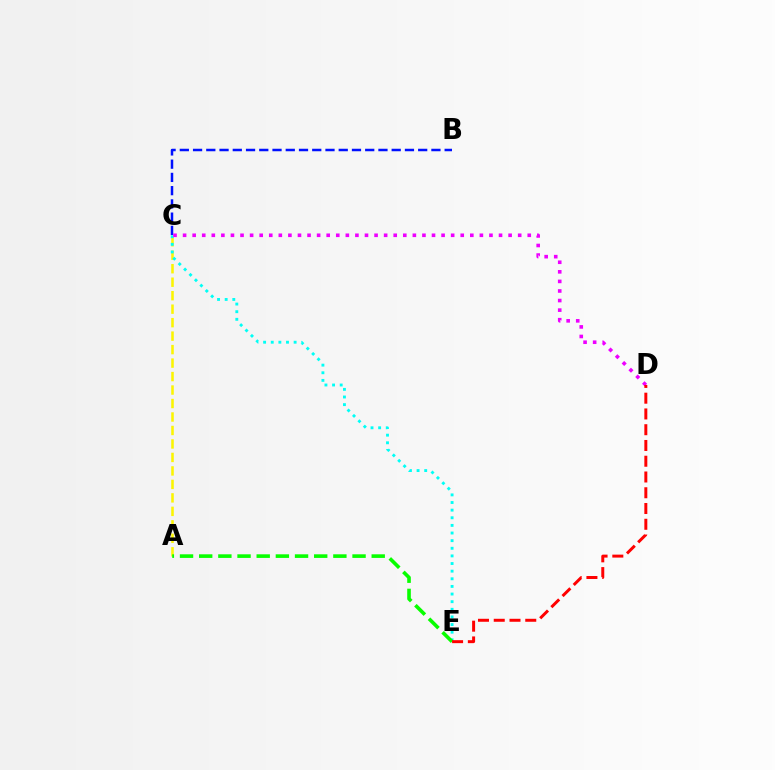{('B', 'C'): [{'color': '#0010ff', 'line_style': 'dashed', 'thickness': 1.8}], ('A', 'C'): [{'color': '#fcf500', 'line_style': 'dashed', 'thickness': 1.83}], ('C', 'E'): [{'color': '#00fff6', 'line_style': 'dotted', 'thickness': 2.07}], ('A', 'E'): [{'color': '#08ff00', 'line_style': 'dashed', 'thickness': 2.6}], ('C', 'D'): [{'color': '#ee00ff', 'line_style': 'dotted', 'thickness': 2.6}], ('D', 'E'): [{'color': '#ff0000', 'line_style': 'dashed', 'thickness': 2.14}]}